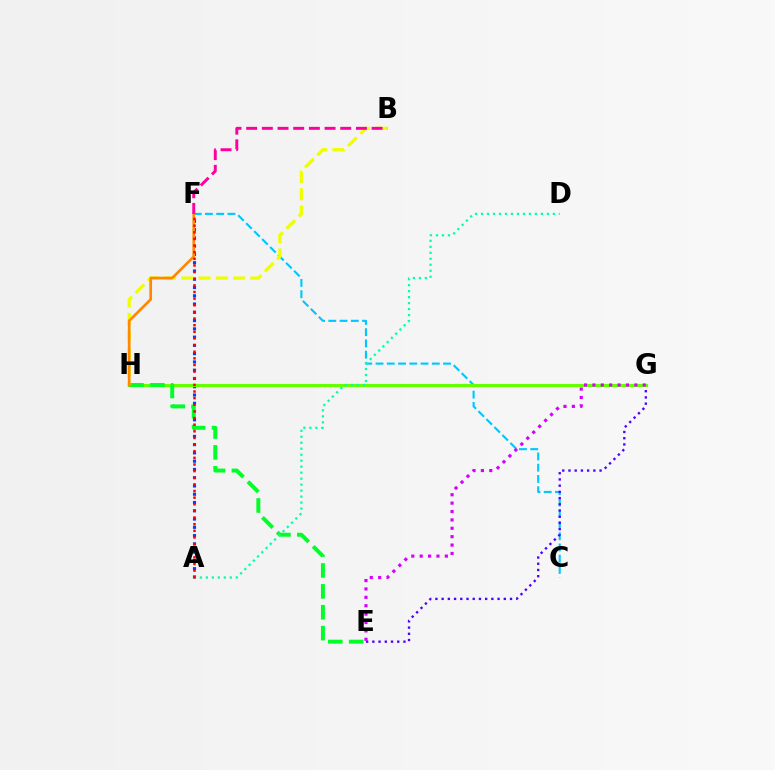{('C', 'F'): [{'color': '#00c7ff', 'line_style': 'dashed', 'thickness': 1.53}], ('E', 'G'): [{'color': '#4f00ff', 'line_style': 'dotted', 'thickness': 1.69}, {'color': '#d600ff', 'line_style': 'dotted', 'thickness': 2.28}], ('A', 'F'): [{'color': '#003fff', 'line_style': 'dotted', 'thickness': 2.25}, {'color': '#ff0000', 'line_style': 'dotted', 'thickness': 1.8}], ('G', 'H'): [{'color': '#66ff00', 'line_style': 'solid', 'thickness': 2.27}], ('E', 'H'): [{'color': '#00ff27', 'line_style': 'dashed', 'thickness': 2.84}], ('B', 'H'): [{'color': '#eeff00', 'line_style': 'dashed', 'thickness': 2.35}], ('A', 'D'): [{'color': '#00ffaf', 'line_style': 'dotted', 'thickness': 1.63}], ('F', 'H'): [{'color': '#ff8800', 'line_style': 'solid', 'thickness': 1.95}], ('B', 'F'): [{'color': '#ff00a0', 'line_style': 'dashed', 'thickness': 2.13}]}